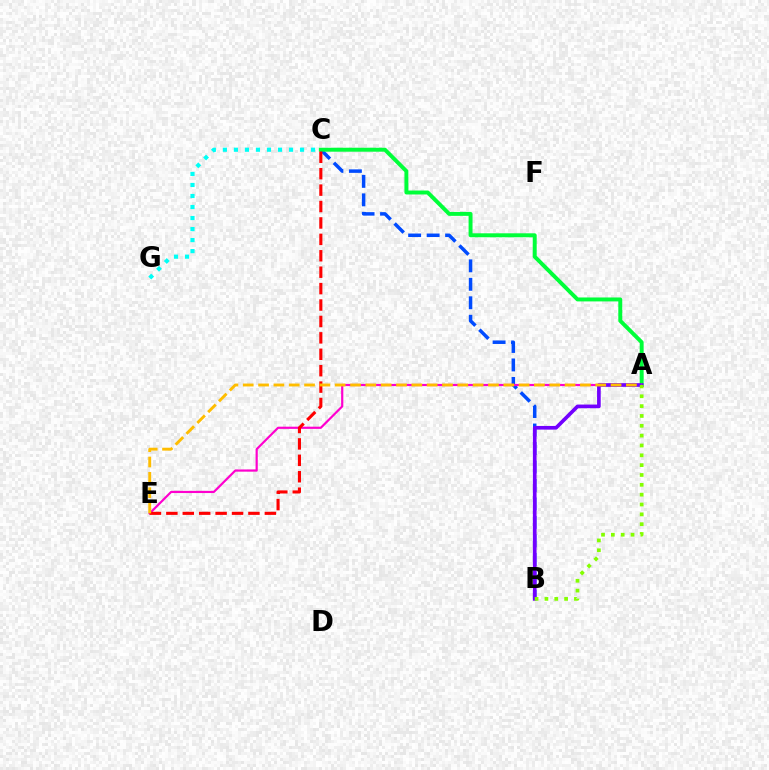{('B', 'C'): [{'color': '#004bff', 'line_style': 'dashed', 'thickness': 2.51}], ('A', 'E'): [{'color': '#ff00cf', 'line_style': 'solid', 'thickness': 1.58}, {'color': '#ffbd00', 'line_style': 'dashed', 'thickness': 2.08}], ('A', 'C'): [{'color': '#00ff39', 'line_style': 'solid', 'thickness': 2.84}], ('A', 'B'): [{'color': '#7200ff', 'line_style': 'solid', 'thickness': 2.64}, {'color': '#84ff00', 'line_style': 'dotted', 'thickness': 2.67}], ('C', 'E'): [{'color': '#ff0000', 'line_style': 'dashed', 'thickness': 2.23}], ('C', 'G'): [{'color': '#00fff6', 'line_style': 'dotted', 'thickness': 2.99}]}